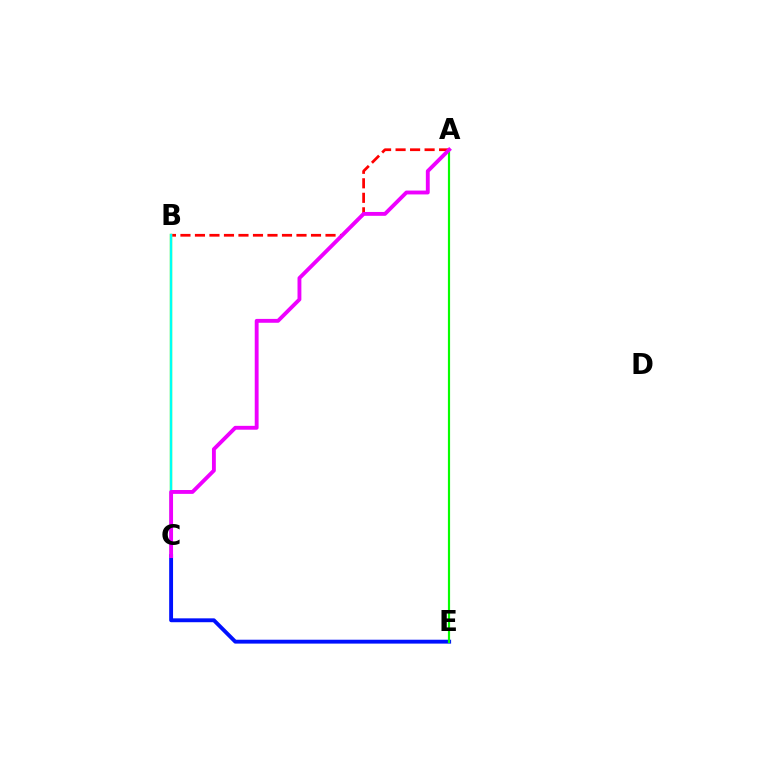{('A', 'B'): [{'color': '#ff0000', 'line_style': 'dashed', 'thickness': 1.97}], ('B', 'C'): [{'color': '#fcf500', 'line_style': 'solid', 'thickness': 1.76}, {'color': '#00fff6', 'line_style': 'solid', 'thickness': 1.76}], ('C', 'E'): [{'color': '#0010ff', 'line_style': 'solid', 'thickness': 2.79}], ('A', 'E'): [{'color': '#08ff00', 'line_style': 'solid', 'thickness': 1.57}], ('A', 'C'): [{'color': '#ee00ff', 'line_style': 'solid', 'thickness': 2.78}]}